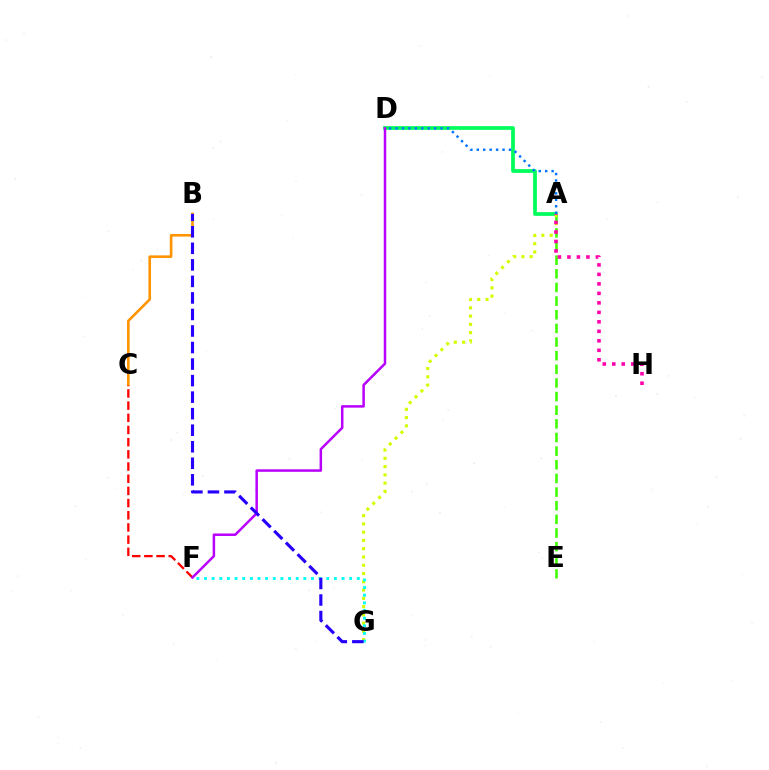{('A', 'E'): [{'color': '#3dff00', 'line_style': 'dashed', 'thickness': 1.85}], ('A', 'D'): [{'color': '#00ff5c', 'line_style': 'solid', 'thickness': 2.69}, {'color': '#0074ff', 'line_style': 'dotted', 'thickness': 1.75}], ('B', 'C'): [{'color': '#ff9400', 'line_style': 'solid', 'thickness': 1.88}], ('A', 'G'): [{'color': '#d1ff00', 'line_style': 'dotted', 'thickness': 2.25}], ('C', 'F'): [{'color': '#ff0000', 'line_style': 'dashed', 'thickness': 1.65}], ('F', 'G'): [{'color': '#00fff6', 'line_style': 'dotted', 'thickness': 2.08}], ('D', 'F'): [{'color': '#b900ff', 'line_style': 'solid', 'thickness': 1.8}], ('A', 'H'): [{'color': '#ff00ac', 'line_style': 'dotted', 'thickness': 2.58}], ('B', 'G'): [{'color': '#2500ff', 'line_style': 'dashed', 'thickness': 2.25}]}